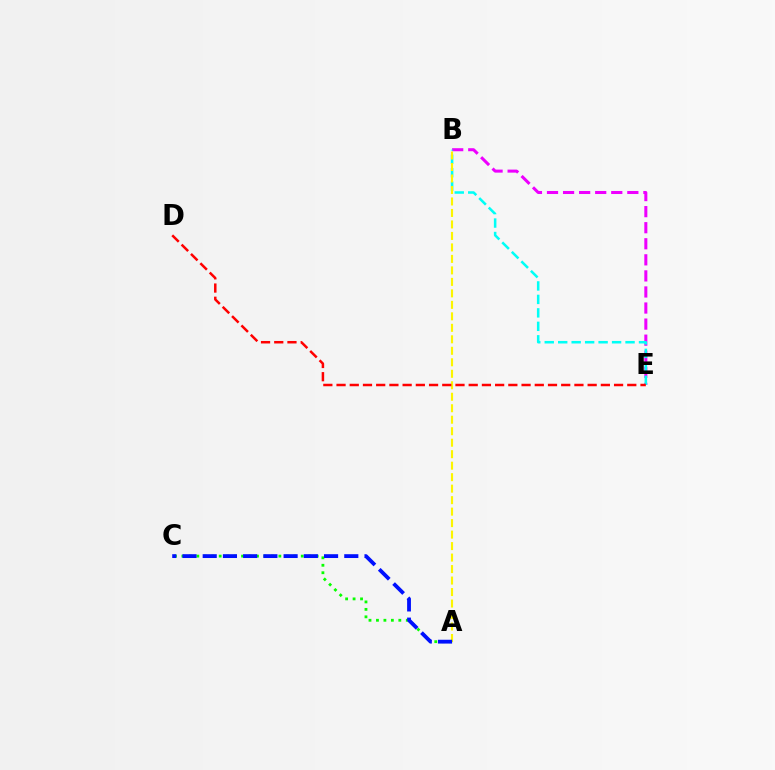{('B', 'E'): [{'color': '#ee00ff', 'line_style': 'dashed', 'thickness': 2.18}, {'color': '#00fff6', 'line_style': 'dashed', 'thickness': 1.83}], ('A', 'B'): [{'color': '#fcf500', 'line_style': 'dashed', 'thickness': 1.56}], ('D', 'E'): [{'color': '#ff0000', 'line_style': 'dashed', 'thickness': 1.8}], ('A', 'C'): [{'color': '#08ff00', 'line_style': 'dotted', 'thickness': 2.03}, {'color': '#0010ff', 'line_style': 'dashed', 'thickness': 2.75}]}